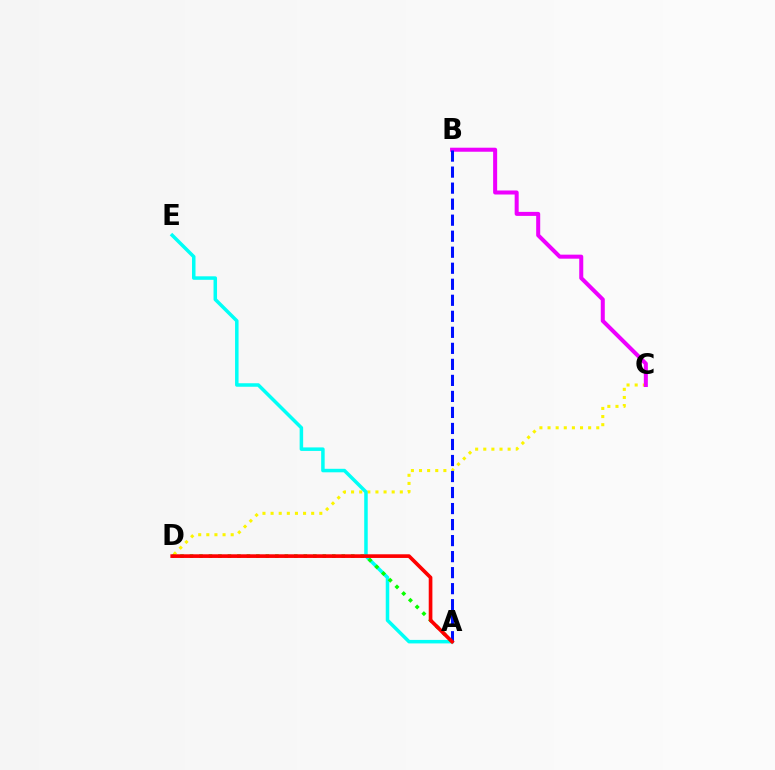{('C', 'D'): [{'color': '#fcf500', 'line_style': 'dotted', 'thickness': 2.21}], ('B', 'C'): [{'color': '#ee00ff', 'line_style': 'solid', 'thickness': 2.9}], ('A', 'E'): [{'color': '#00fff6', 'line_style': 'solid', 'thickness': 2.52}], ('A', 'D'): [{'color': '#08ff00', 'line_style': 'dotted', 'thickness': 2.58}, {'color': '#ff0000', 'line_style': 'solid', 'thickness': 2.64}], ('A', 'B'): [{'color': '#0010ff', 'line_style': 'dashed', 'thickness': 2.18}]}